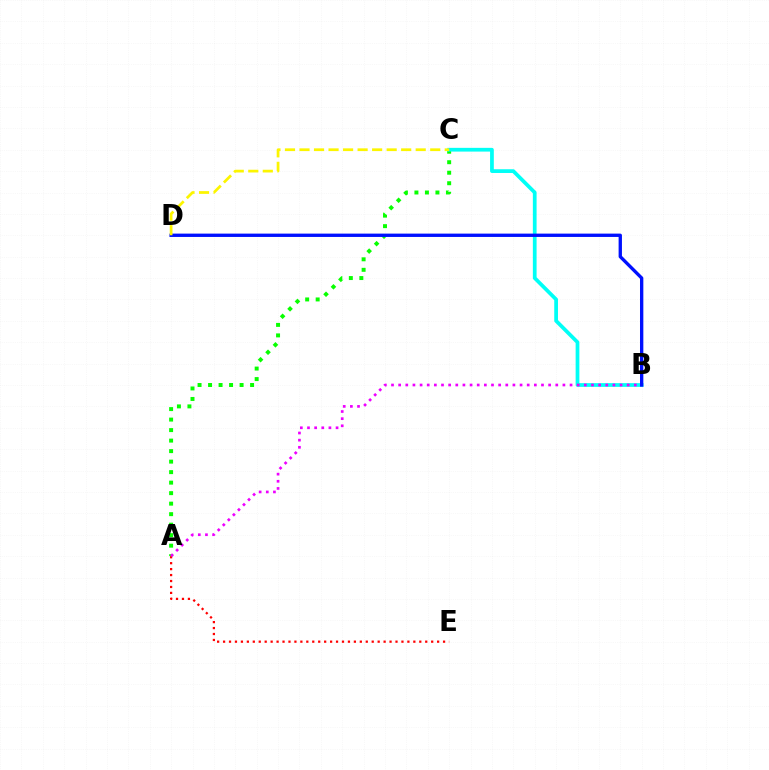{('A', 'C'): [{'color': '#08ff00', 'line_style': 'dotted', 'thickness': 2.85}], ('A', 'E'): [{'color': '#ff0000', 'line_style': 'dotted', 'thickness': 1.62}], ('B', 'C'): [{'color': '#00fff6', 'line_style': 'solid', 'thickness': 2.69}], ('A', 'B'): [{'color': '#ee00ff', 'line_style': 'dotted', 'thickness': 1.94}], ('B', 'D'): [{'color': '#0010ff', 'line_style': 'solid', 'thickness': 2.4}], ('C', 'D'): [{'color': '#fcf500', 'line_style': 'dashed', 'thickness': 1.97}]}